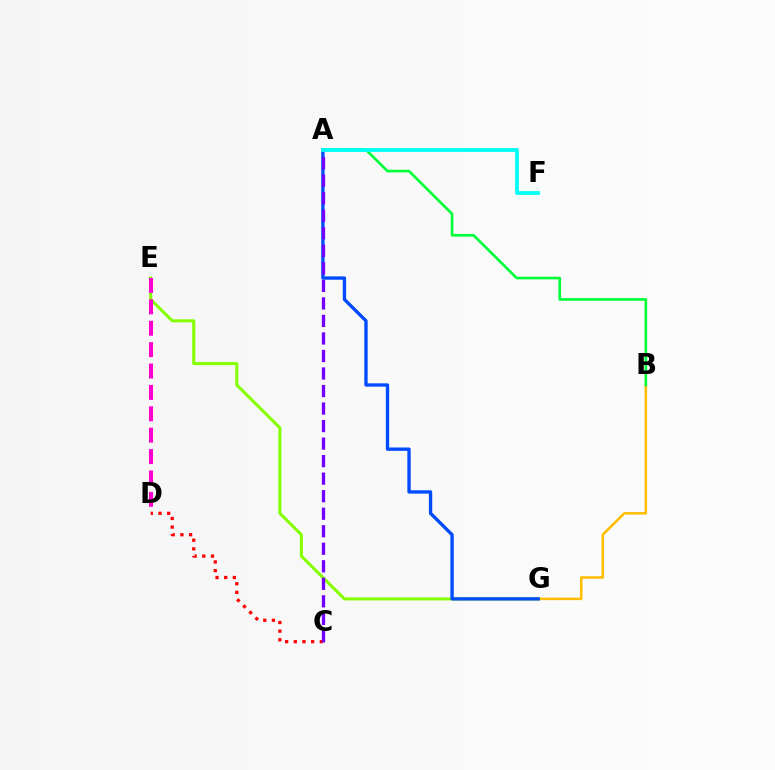{('B', 'G'): [{'color': '#ffbd00', 'line_style': 'solid', 'thickness': 1.82}], ('C', 'D'): [{'color': '#ff0000', 'line_style': 'dotted', 'thickness': 2.35}], ('A', 'B'): [{'color': '#00ff39', 'line_style': 'solid', 'thickness': 1.91}], ('E', 'G'): [{'color': '#84ff00', 'line_style': 'solid', 'thickness': 2.19}], ('D', 'E'): [{'color': '#ff00cf', 'line_style': 'dashed', 'thickness': 2.91}], ('A', 'G'): [{'color': '#004bff', 'line_style': 'solid', 'thickness': 2.4}], ('A', 'C'): [{'color': '#7200ff', 'line_style': 'dashed', 'thickness': 2.38}], ('A', 'F'): [{'color': '#00fff6', 'line_style': 'solid', 'thickness': 2.73}]}